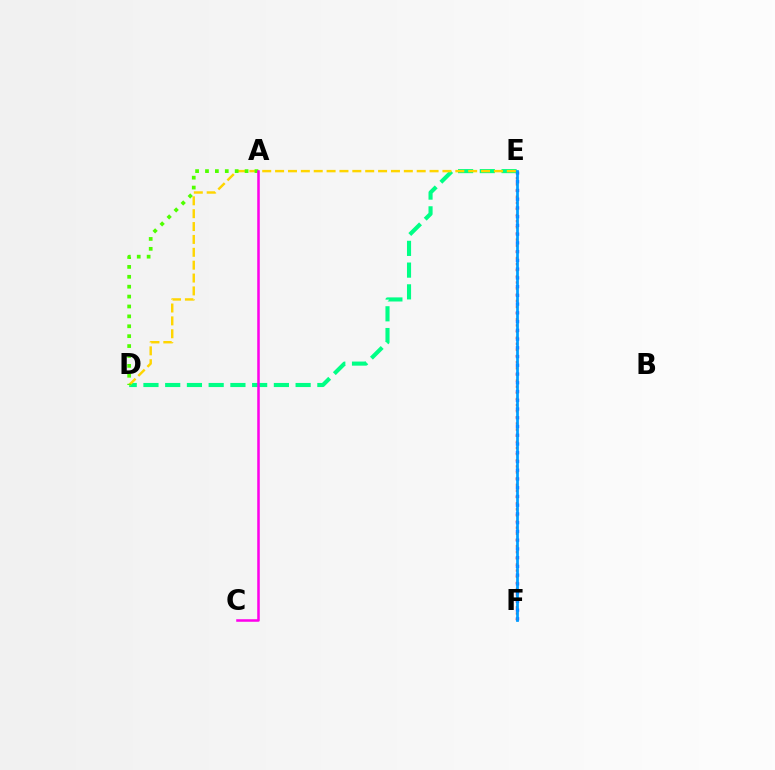{('E', 'F'): [{'color': '#3700ff', 'line_style': 'dotted', 'thickness': 2.38}, {'color': '#ff0000', 'line_style': 'dotted', 'thickness': 1.67}, {'color': '#009eff', 'line_style': 'solid', 'thickness': 1.98}], ('D', 'E'): [{'color': '#00ff86', 'line_style': 'dashed', 'thickness': 2.95}, {'color': '#ffd500', 'line_style': 'dashed', 'thickness': 1.75}], ('A', 'D'): [{'color': '#4fff00', 'line_style': 'dotted', 'thickness': 2.69}], ('A', 'C'): [{'color': '#ff00ed', 'line_style': 'solid', 'thickness': 1.83}]}